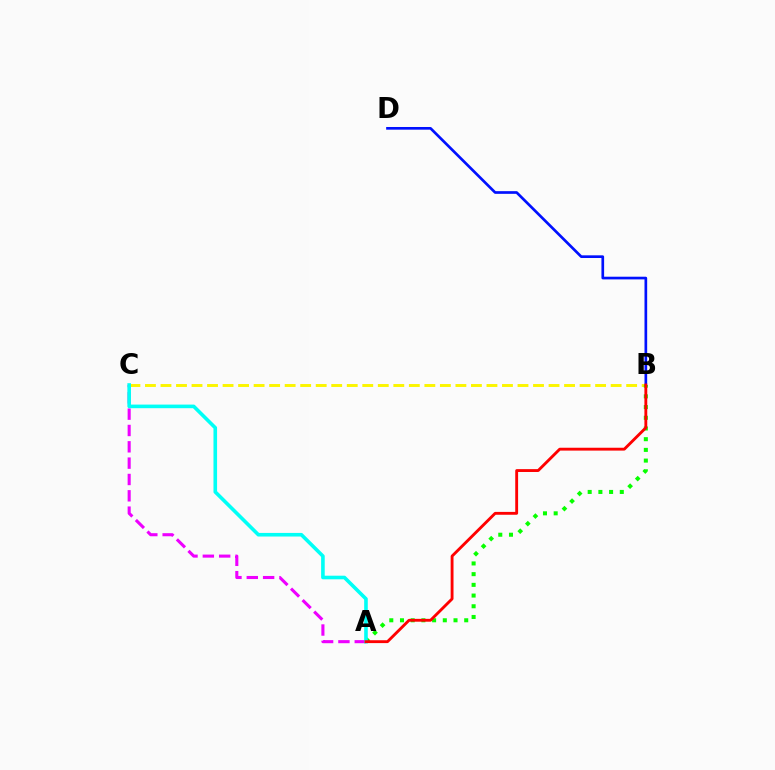{('B', 'C'): [{'color': '#fcf500', 'line_style': 'dashed', 'thickness': 2.11}], ('B', 'D'): [{'color': '#0010ff', 'line_style': 'solid', 'thickness': 1.93}], ('A', 'B'): [{'color': '#08ff00', 'line_style': 'dotted', 'thickness': 2.91}, {'color': '#ff0000', 'line_style': 'solid', 'thickness': 2.06}], ('A', 'C'): [{'color': '#ee00ff', 'line_style': 'dashed', 'thickness': 2.22}, {'color': '#00fff6', 'line_style': 'solid', 'thickness': 2.59}]}